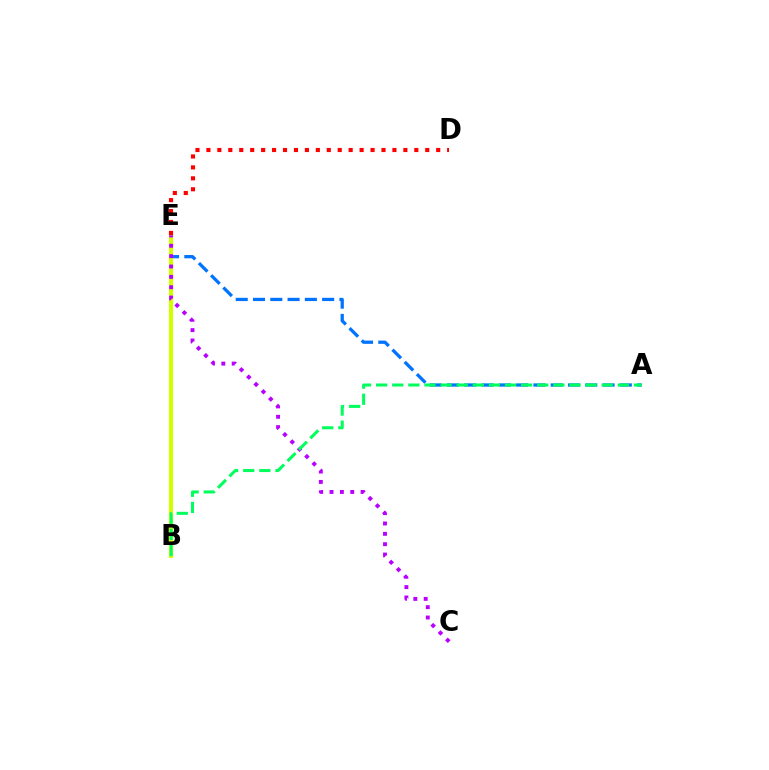{('A', 'E'): [{'color': '#0074ff', 'line_style': 'dashed', 'thickness': 2.35}], ('B', 'E'): [{'color': '#d1ff00', 'line_style': 'solid', 'thickness': 2.99}], ('C', 'E'): [{'color': '#b900ff', 'line_style': 'dotted', 'thickness': 2.81}], ('D', 'E'): [{'color': '#ff0000', 'line_style': 'dotted', 'thickness': 2.97}], ('A', 'B'): [{'color': '#00ff5c', 'line_style': 'dashed', 'thickness': 2.19}]}